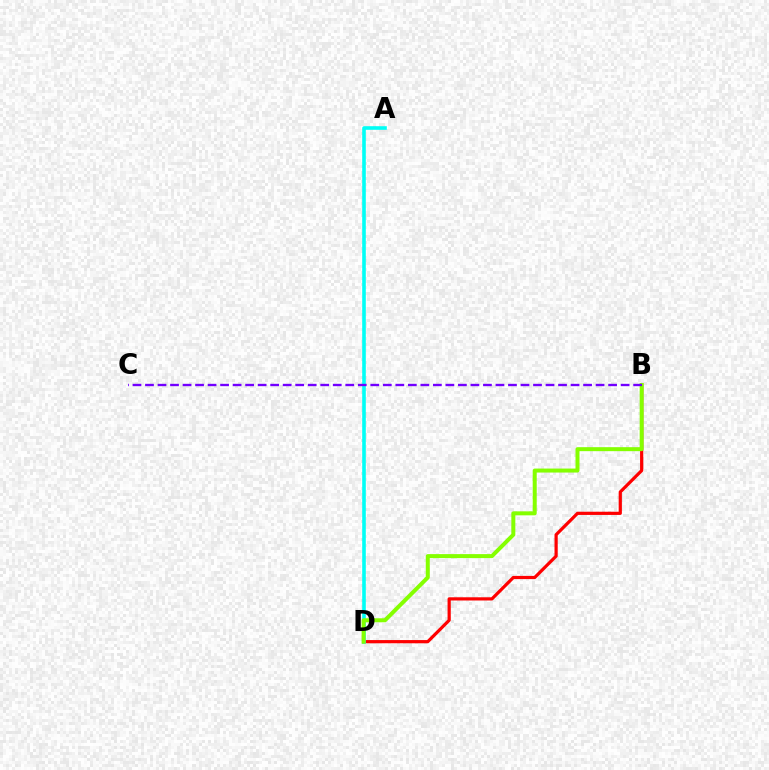{('B', 'D'): [{'color': '#ff0000', 'line_style': 'solid', 'thickness': 2.31}, {'color': '#84ff00', 'line_style': 'solid', 'thickness': 2.87}], ('A', 'D'): [{'color': '#00fff6', 'line_style': 'solid', 'thickness': 2.6}], ('B', 'C'): [{'color': '#7200ff', 'line_style': 'dashed', 'thickness': 1.7}]}